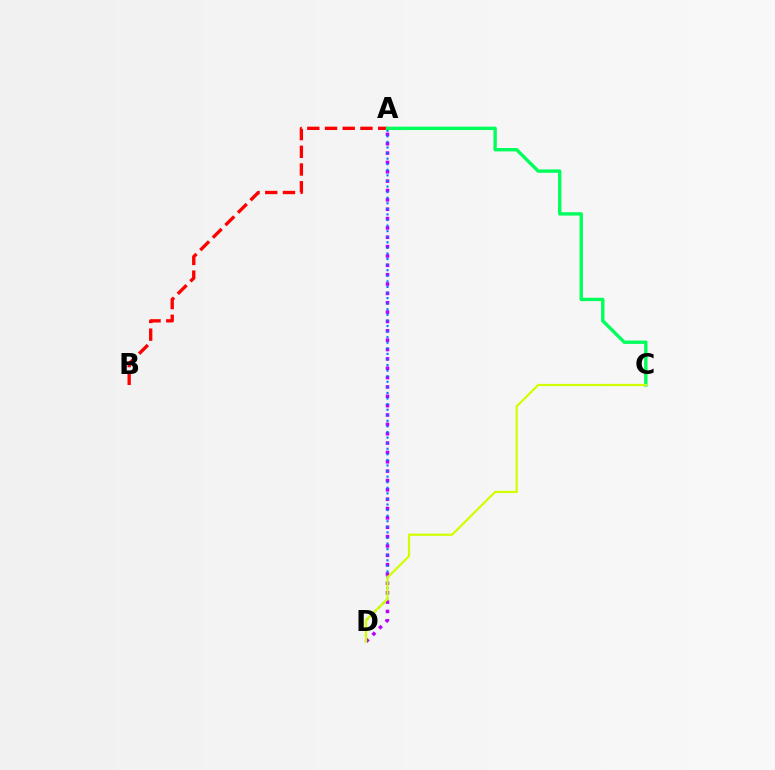{('A', 'B'): [{'color': '#ff0000', 'line_style': 'dashed', 'thickness': 2.41}], ('A', 'C'): [{'color': '#00ff5c', 'line_style': 'solid', 'thickness': 2.43}], ('A', 'D'): [{'color': '#b900ff', 'line_style': 'dotted', 'thickness': 2.54}, {'color': '#0074ff', 'line_style': 'dotted', 'thickness': 1.52}], ('C', 'D'): [{'color': '#d1ff00', 'line_style': 'solid', 'thickness': 1.6}]}